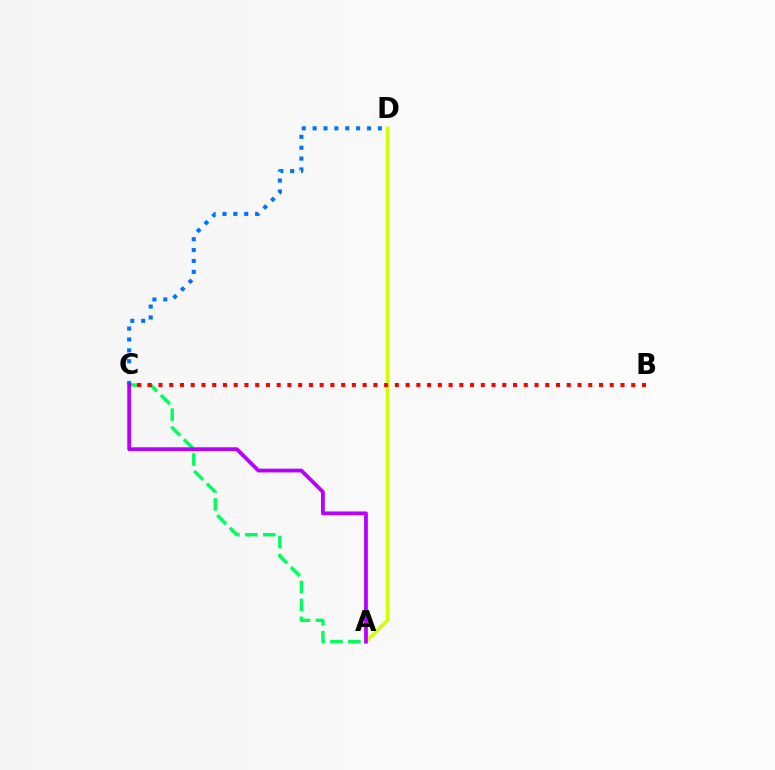{('A', 'C'): [{'color': '#00ff5c', 'line_style': 'dashed', 'thickness': 2.44}, {'color': '#b900ff', 'line_style': 'solid', 'thickness': 2.73}], ('A', 'D'): [{'color': '#d1ff00', 'line_style': 'solid', 'thickness': 2.51}], ('C', 'D'): [{'color': '#0074ff', 'line_style': 'dotted', 'thickness': 2.95}], ('B', 'C'): [{'color': '#ff0000', 'line_style': 'dotted', 'thickness': 2.92}]}